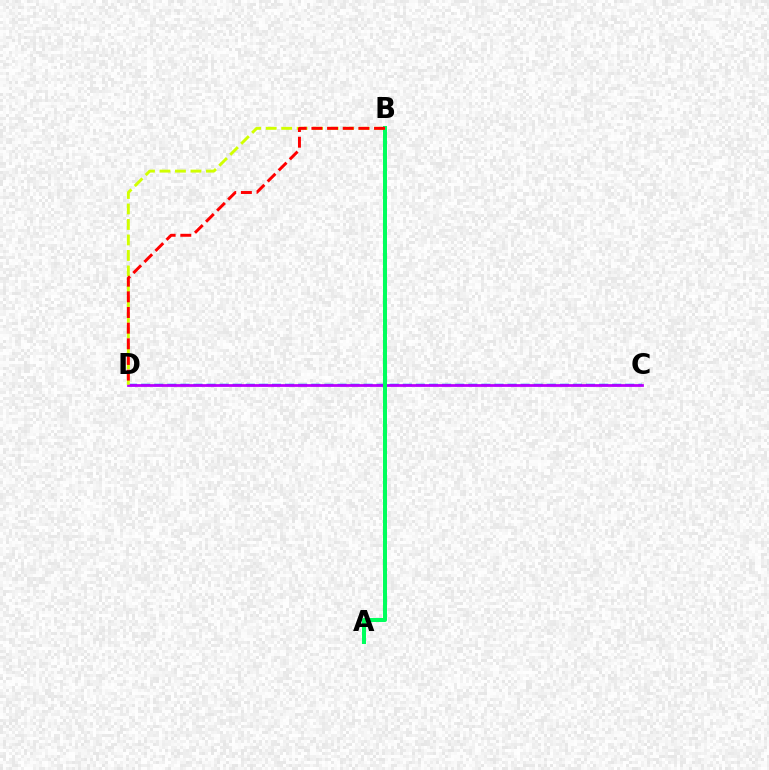{('C', 'D'): [{'color': '#0074ff', 'line_style': 'dashed', 'thickness': 1.78}, {'color': '#b900ff', 'line_style': 'solid', 'thickness': 1.99}], ('B', 'D'): [{'color': '#d1ff00', 'line_style': 'dashed', 'thickness': 2.1}, {'color': '#ff0000', 'line_style': 'dashed', 'thickness': 2.13}], ('A', 'B'): [{'color': '#00ff5c', 'line_style': 'solid', 'thickness': 2.89}]}